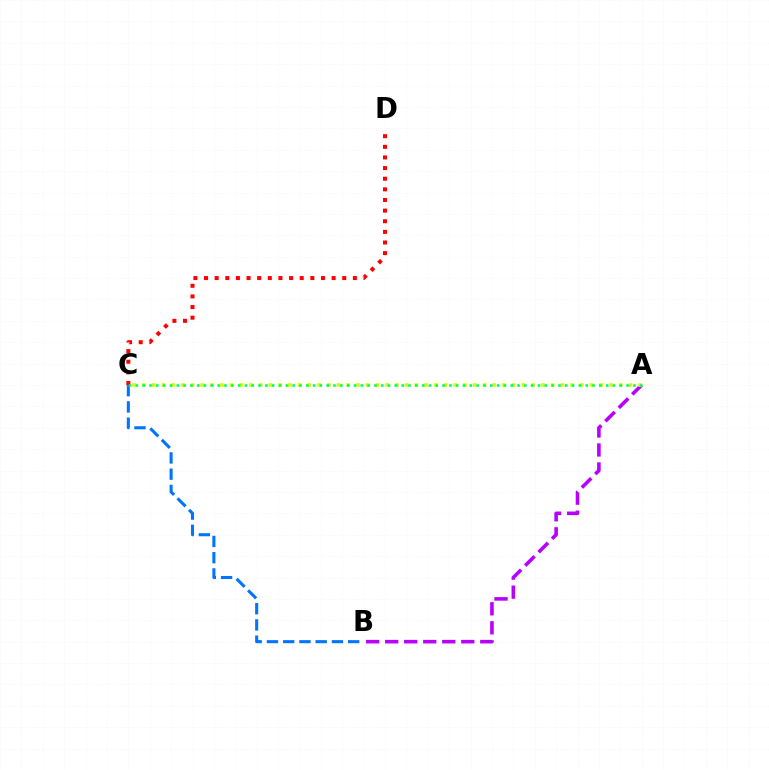{('C', 'D'): [{'color': '#ff0000', 'line_style': 'dotted', 'thickness': 2.89}], ('B', 'C'): [{'color': '#0074ff', 'line_style': 'dashed', 'thickness': 2.21}], ('A', 'B'): [{'color': '#b900ff', 'line_style': 'dashed', 'thickness': 2.58}], ('A', 'C'): [{'color': '#d1ff00', 'line_style': 'dotted', 'thickness': 2.64}, {'color': '#00ff5c', 'line_style': 'dotted', 'thickness': 1.85}]}